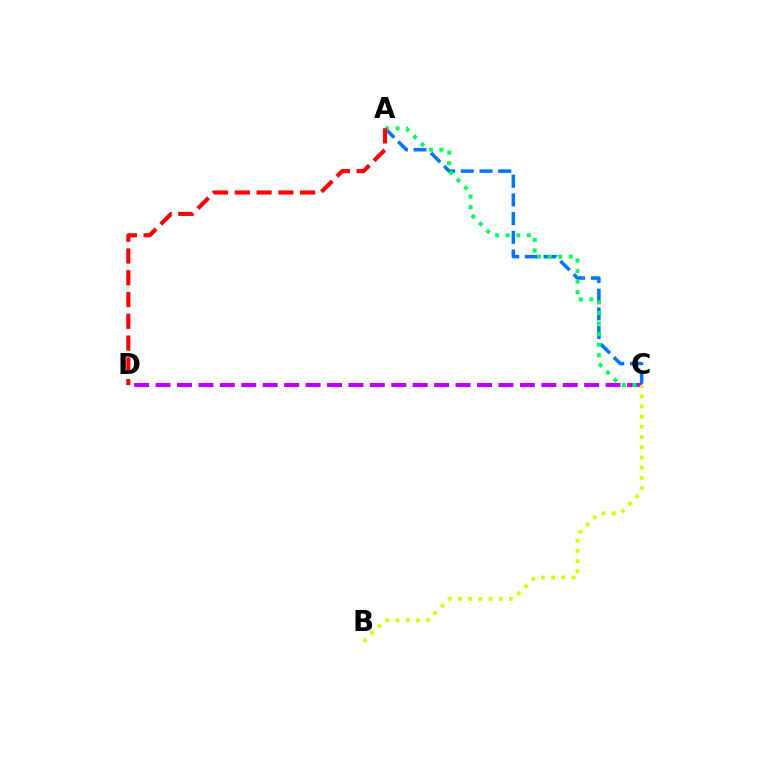{('A', 'C'): [{'color': '#0074ff', 'line_style': 'dashed', 'thickness': 2.54}, {'color': '#00ff5c', 'line_style': 'dotted', 'thickness': 2.87}], ('C', 'D'): [{'color': '#b900ff', 'line_style': 'dashed', 'thickness': 2.91}], ('B', 'C'): [{'color': '#d1ff00', 'line_style': 'dotted', 'thickness': 2.77}], ('A', 'D'): [{'color': '#ff0000', 'line_style': 'dashed', 'thickness': 2.96}]}